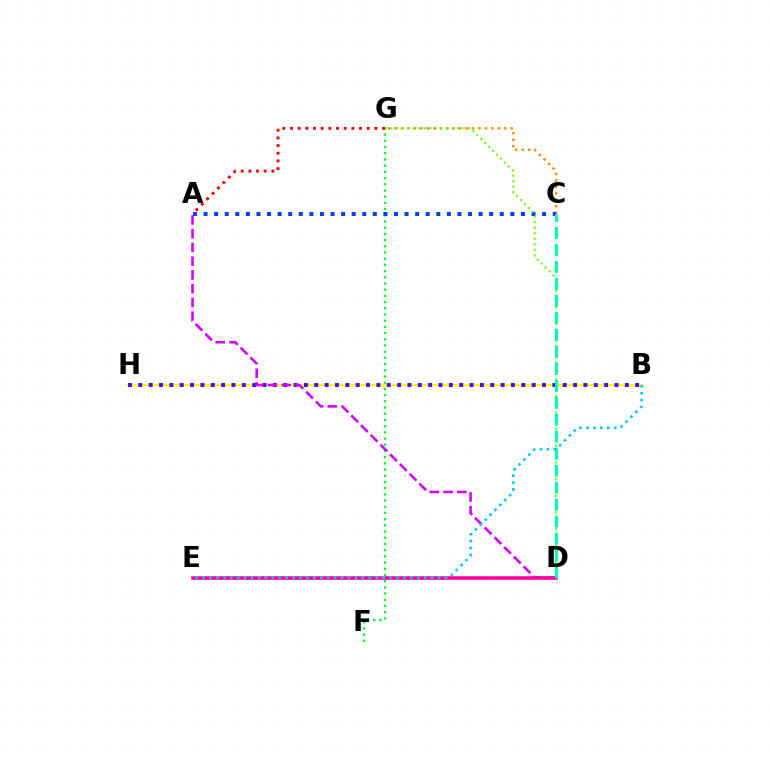{('F', 'G'): [{'color': '#00ff27', 'line_style': 'dotted', 'thickness': 1.69}], ('C', 'G'): [{'color': '#ff8800', 'line_style': 'dotted', 'thickness': 1.75}], ('B', 'H'): [{'color': '#eeff00', 'line_style': 'solid', 'thickness': 1.6}, {'color': '#4f00ff', 'line_style': 'dotted', 'thickness': 2.81}], ('A', 'D'): [{'color': '#d600ff', 'line_style': 'dashed', 'thickness': 1.87}], ('D', 'E'): [{'color': '#ff00a0', 'line_style': 'solid', 'thickness': 2.57}], ('A', 'C'): [{'color': '#003fff', 'line_style': 'dotted', 'thickness': 2.87}], ('D', 'G'): [{'color': '#66ff00', 'line_style': 'dotted', 'thickness': 1.5}], ('C', 'D'): [{'color': '#00ffaf', 'line_style': 'dashed', 'thickness': 2.31}], ('A', 'G'): [{'color': '#ff0000', 'line_style': 'dotted', 'thickness': 2.08}], ('B', 'E'): [{'color': '#00c7ff', 'line_style': 'dotted', 'thickness': 1.88}]}